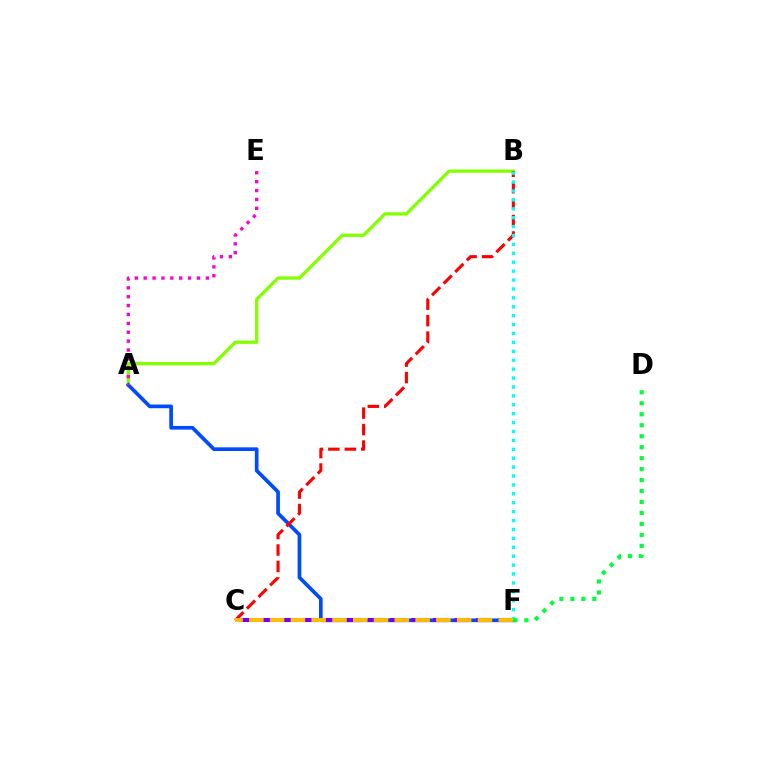{('A', 'B'): [{'color': '#84ff00', 'line_style': 'solid', 'thickness': 2.37}], ('A', 'F'): [{'color': '#004bff', 'line_style': 'solid', 'thickness': 2.66}], ('B', 'C'): [{'color': '#ff0000', 'line_style': 'dashed', 'thickness': 2.23}], ('C', 'F'): [{'color': '#7200ff', 'line_style': 'dashed', 'thickness': 2.94}, {'color': '#ffbd00', 'line_style': 'dashed', 'thickness': 2.82}], ('B', 'F'): [{'color': '#00fff6', 'line_style': 'dotted', 'thickness': 2.42}], ('A', 'E'): [{'color': '#ff00cf', 'line_style': 'dotted', 'thickness': 2.41}], ('D', 'F'): [{'color': '#00ff39', 'line_style': 'dotted', 'thickness': 2.98}]}